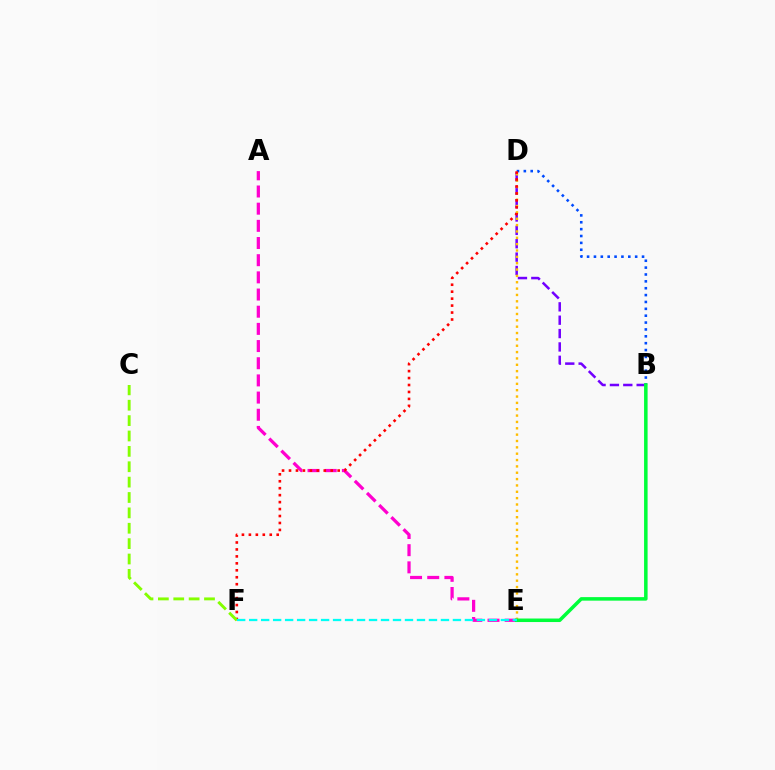{('B', 'D'): [{'color': '#7200ff', 'line_style': 'dashed', 'thickness': 1.82}, {'color': '#004bff', 'line_style': 'dotted', 'thickness': 1.87}], ('A', 'E'): [{'color': '#ff00cf', 'line_style': 'dashed', 'thickness': 2.33}], ('D', 'E'): [{'color': '#ffbd00', 'line_style': 'dotted', 'thickness': 1.73}], ('B', 'E'): [{'color': '#00ff39', 'line_style': 'solid', 'thickness': 2.54}], ('D', 'F'): [{'color': '#ff0000', 'line_style': 'dotted', 'thickness': 1.89}], ('C', 'F'): [{'color': '#84ff00', 'line_style': 'dashed', 'thickness': 2.09}], ('E', 'F'): [{'color': '#00fff6', 'line_style': 'dashed', 'thickness': 1.63}]}